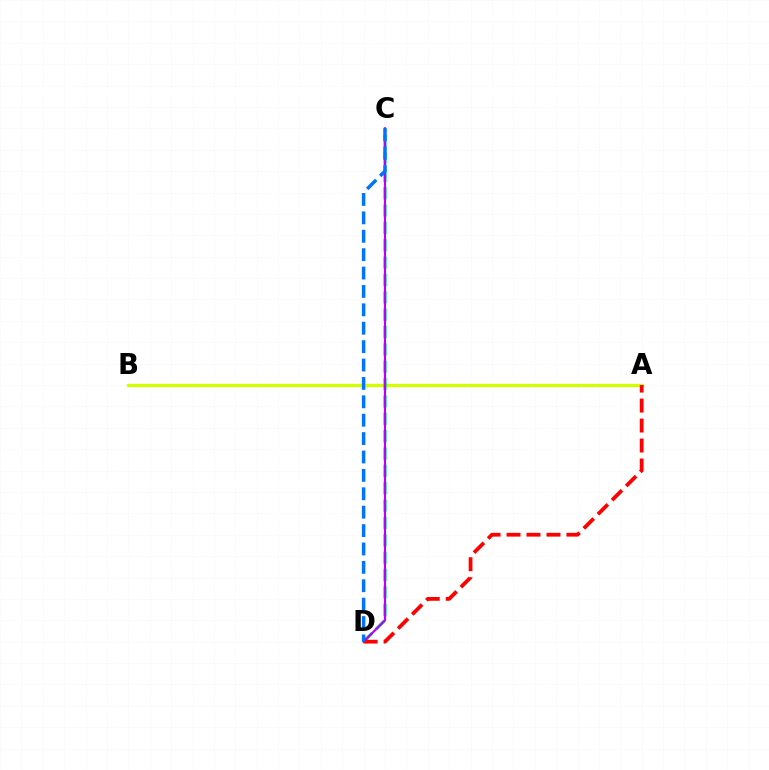{('A', 'B'): [{'color': '#d1ff00', 'line_style': 'solid', 'thickness': 2.36}], ('C', 'D'): [{'color': '#00ff5c', 'line_style': 'dashed', 'thickness': 2.36}, {'color': '#b900ff', 'line_style': 'solid', 'thickness': 1.59}, {'color': '#0074ff', 'line_style': 'dashed', 'thickness': 2.5}], ('A', 'D'): [{'color': '#ff0000', 'line_style': 'dashed', 'thickness': 2.71}]}